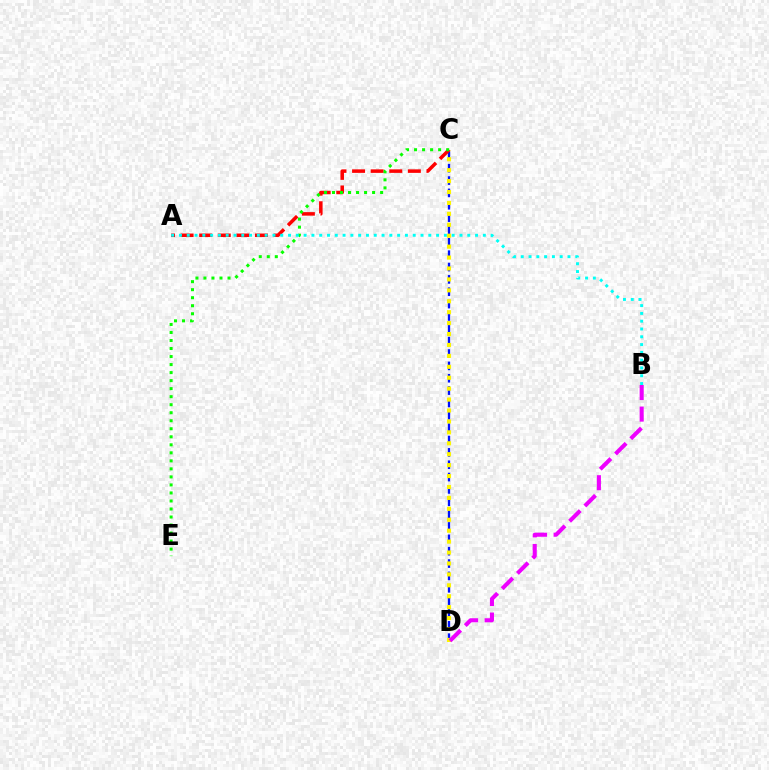{('C', 'D'): [{'color': '#0010ff', 'line_style': 'dashed', 'thickness': 1.68}, {'color': '#fcf500', 'line_style': 'dotted', 'thickness': 2.97}], ('A', 'C'): [{'color': '#ff0000', 'line_style': 'dashed', 'thickness': 2.53}], ('B', 'D'): [{'color': '#ee00ff', 'line_style': 'dashed', 'thickness': 2.93}], ('C', 'E'): [{'color': '#08ff00', 'line_style': 'dotted', 'thickness': 2.18}], ('A', 'B'): [{'color': '#00fff6', 'line_style': 'dotted', 'thickness': 2.12}]}